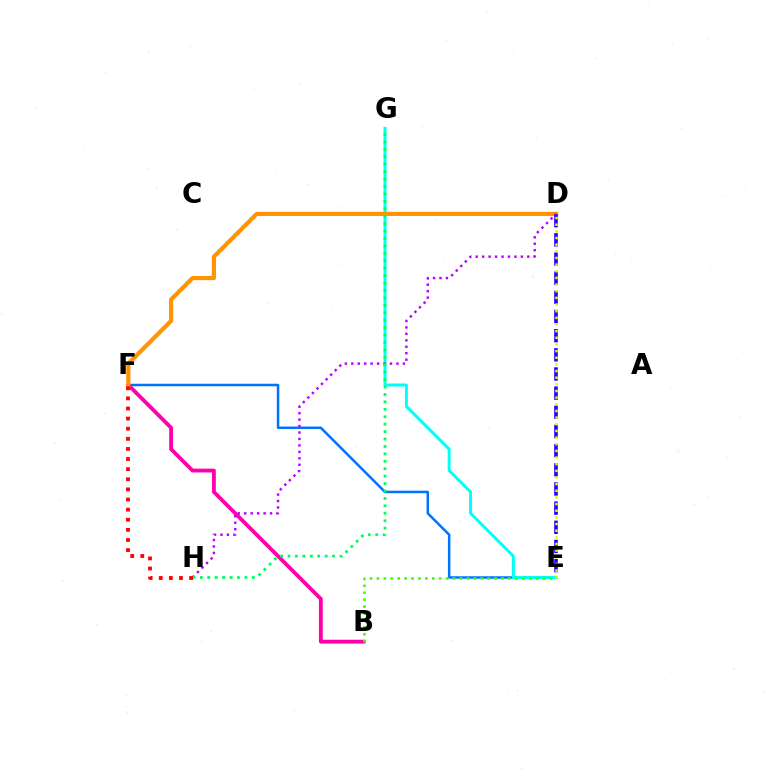{('E', 'F'): [{'color': '#0074ff', 'line_style': 'solid', 'thickness': 1.81}], ('B', 'F'): [{'color': '#ff00ac', 'line_style': 'solid', 'thickness': 2.76}], ('E', 'G'): [{'color': '#00fff6', 'line_style': 'solid', 'thickness': 2.14}], ('D', 'F'): [{'color': '#ff9400', 'line_style': 'solid', 'thickness': 3.0}], ('D', 'E'): [{'color': '#2500ff', 'line_style': 'dashed', 'thickness': 2.6}, {'color': '#d1ff00', 'line_style': 'dotted', 'thickness': 1.81}], ('D', 'H'): [{'color': '#b900ff', 'line_style': 'dotted', 'thickness': 1.75}], ('B', 'E'): [{'color': '#3dff00', 'line_style': 'dotted', 'thickness': 1.88}], ('G', 'H'): [{'color': '#00ff5c', 'line_style': 'dotted', 'thickness': 2.02}], ('F', 'H'): [{'color': '#ff0000', 'line_style': 'dotted', 'thickness': 2.75}]}